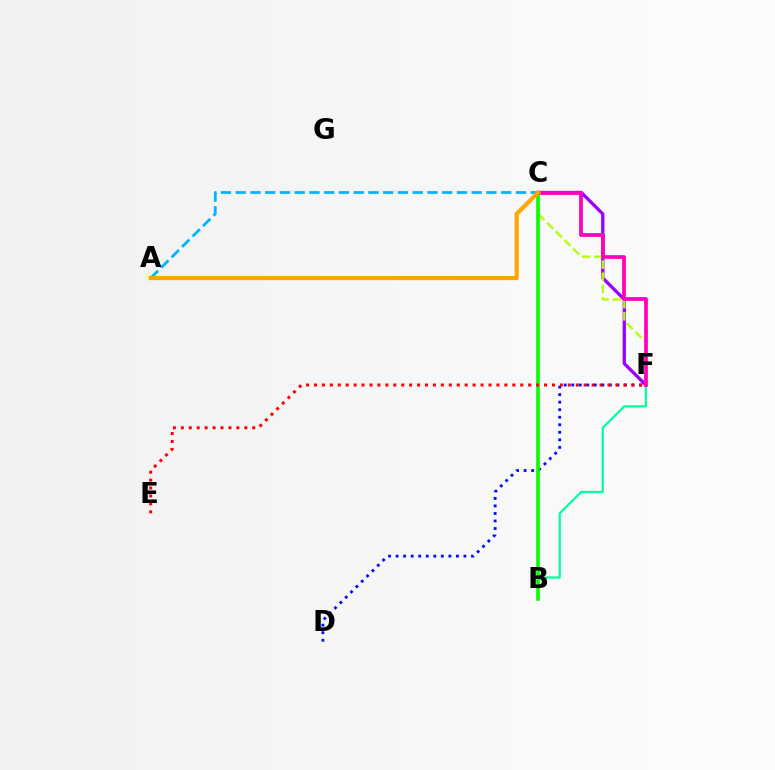{('C', 'F'): [{'color': '#9b00ff', 'line_style': 'solid', 'thickness': 2.38}, {'color': '#b3ff00', 'line_style': 'dashed', 'thickness': 1.66}, {'color': '#ff00bd', 'line_style': 'solid', 'thickness': 2.69}], ('A', 'C'): [{'color': '#00b5ff', 'line_style': 'dashed', 'thickness': 2.0}, {'color': '#ffa500', 'line_style': 'solid', 'thickness': 2.99}], ('D', 'F'): [{'color': '#0010ff', 'line_style': 'dotted', 'thickness': 2.05}], ('B', 'F'): [{'color': '#00ff9d', 'line_style': 'solid', 'thickness': 1.59}], ('B', 'C'): [{'color': '#08ff00', 'line_style': 'solid', 'thickness': 2.62}], ('E', 'F'): [{'color': '#ff0000', 'line_style': 'dotted', 'thickness': 2.16}]}